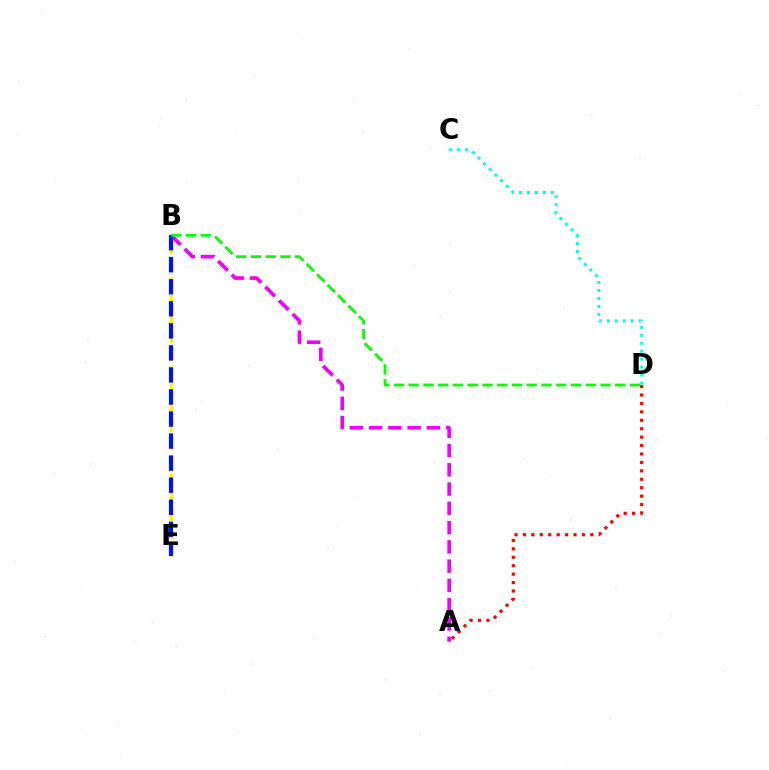{('A', 'B'): [{'color': '#ee00ff', 'line_style': 'dashed', 'thickness': 2.62}], ('A', 'D'): [{'color': '#ff0000', 'line_style': 'dotted', 'thickness': 2.29}], ('C', 'D'): [{'color': '#00fff6', 'line_style': 'dotted', 'thickness': 2.16}], ('B', 'E'): [{'color': '#fcf500', 'line_style': 'dashed', 'thickness': 2.42}, {'color': '#0010ff', 'line_style': 'dashed', 'thickness': 2.99}], ('B', 'D'): [{'color': '#08ff00', 'line_style': 'dashed', 'thickness': 2.0}]}